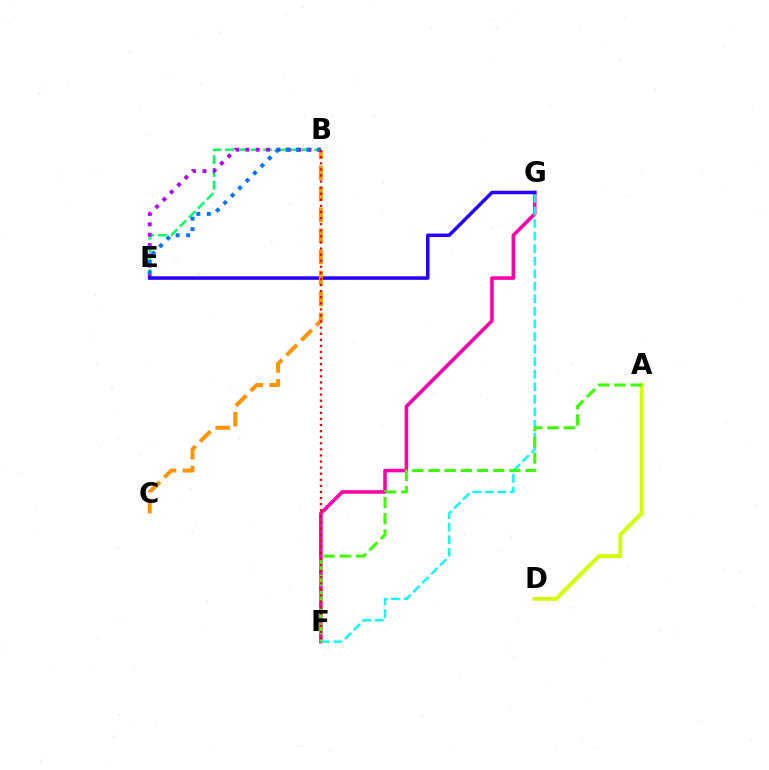{('F', 'G'): [{'color': '#ff00ac', 'line_style': 'solid', 'thickness': 2.57}, {'color': '#00fff6', 'line_style': 'dashed', 'thickness': 1.71}], ('B', 'E'): [{'color': '#00ff5c', 'line_style': 'dashed', 'thickness': 1.73}, {'color': '#b900ff', 'line_style': 'dotted', 'thickness': 2.81}, {'color': '#0074ff', 'line_style': 'dotted', 'thickness': 2.86}], ('A', 'D'): [{'color': '#d1ff00', 'line_style': 'solid', 'thickness': 2.82}], ('E', 'G'): [{'color': '#2500ff', 'line_style': 'solid', 'thickness': 2.54}], ('B', 'C'): [{'color': '#ff9400', 'line_style': 'dashed', 'thickness': 2.86}], ('A', 'F'): [{'color': '#3dff00', 'line_style': 'dashed', 'thickness': 2.2}], ('B', 'F'): [{'color': '#ff0000', 'line_style': 'dotted', 'thickness': 1.65}]}